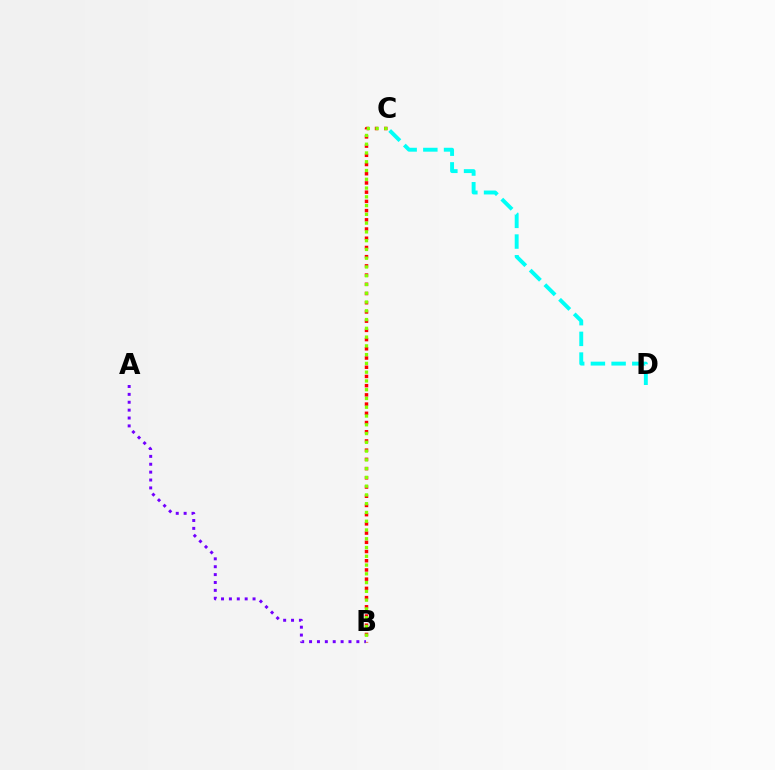{('B', 'C'): [{'color': '#ff0000', 'line_style': 'dotted', 'thickness': 2.5}, {'color': '#84ff00', 'line_style': 'dotted', 'thickness': 2.38}], ('C', 'D'): [{'color': '#00fff6', 'line_style': 'dashed', 'thickness': 2.81}], ('A', 'B'): [{'color': '#7200ff', 'line_style': 'dotted', 'thickness': 2.14}]}